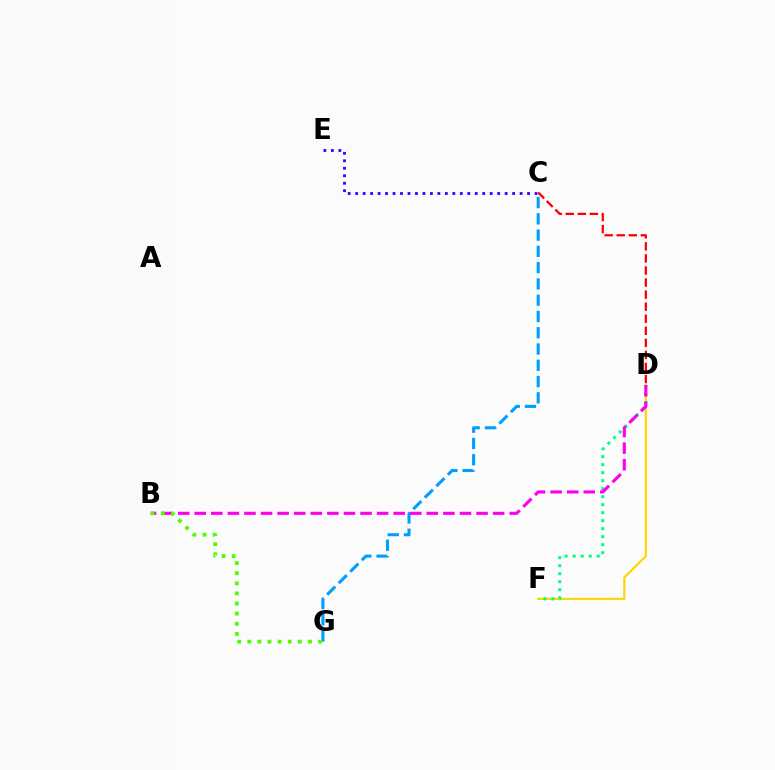{('C', 'E'): [{'color': '#3700ff', 'line_style': 'dotted', 'thickness': 2.03}], ('D', 'F'): [{'color': '#ffd500', 'line_style': 'solid', 'thickness': 1.54}, {'color': '#00ff86', 'line_style': 'dotted', 'thickness': 2.17}], ('C', 'G'): [{'color': '#009eff', 'line_style': 'dashed', 'thickness': 2.21}], ('B', 'D'): [{'color': '#ff00ed', 'line_style': 'dashed', 'thickness': 2.25}], ('C', 'D'): [{'color': '#ff0000', 'line_style': 'dashed', 'thickness': 1.64}], ('B', 'G'): [{'color': '#4fff00', 'line_style': 'dotted', 'thickness': 2.75}]}